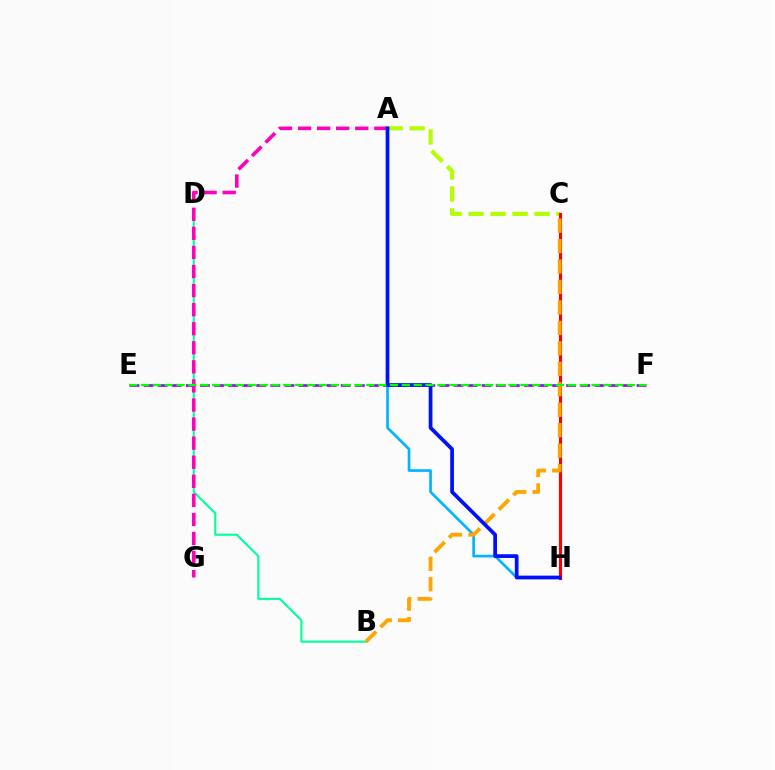{('A', 'C'): [{'color': '#b3ff00', 'line_style': 'dashed', 'thickness': 2.99}], ('E', 'F'): [{'color': '#9b00ff', 'line_style': 'dashed', 'thickness': 1.91}, {'color': '#08ff00', 'line_style': 'dashed', 'thickness': 1.61}], ('C', 'H'): [{'color': '#ff0000', 'line_style': 'solid', 'thickness': 2.26}], ('A', 'H'): [{'color': '#00b5ff', 'line_style': 'solid', 'thickness': 1.92}, {'color': '#0010ff', 'line_style': 'solid', 'thickness': 2.69}], ('B', 'D'): [{'color': '#00ff9d', 'line_style': 'solid', 'thickness': 1.51}], ('A', 'G'): [{'color': '#ff00bd', 'line_style': 'dashed', 'thickness': 2.59}], ('B', 'C'): [{'color': '#ffa500', 'line_style': 'dashed', 'thickness': 2.78}]}